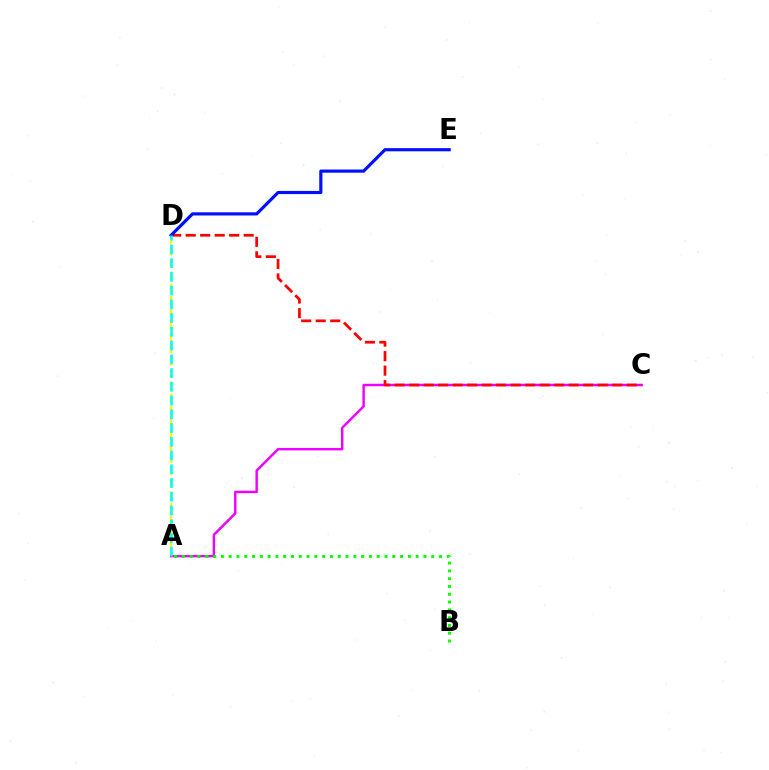{('A', 'D'): [{'color': '#fcf500', 'line_style': 'dashed', 'thickness': 1.66}, {'color': '#00fff6', 'line_style': 'dashed', 'thickness': 1.87}], ('A', 'C'): [{'color': '#ee00ff', 'line_style': 'solid', 'thickness': 1.75}], ('C', 'D'): [{'color': '#ff0000', 'line_style': 'dashed', 'thickness': 1.97}], ('D', 'E'): [{'color': '#0010ff', 'line_style': 'solid', 'thickness': 2.28}], ('A', 'B'): [{'color': '#08ff00', 'line_style': 'dotted', 'thickness': 2.12}]}